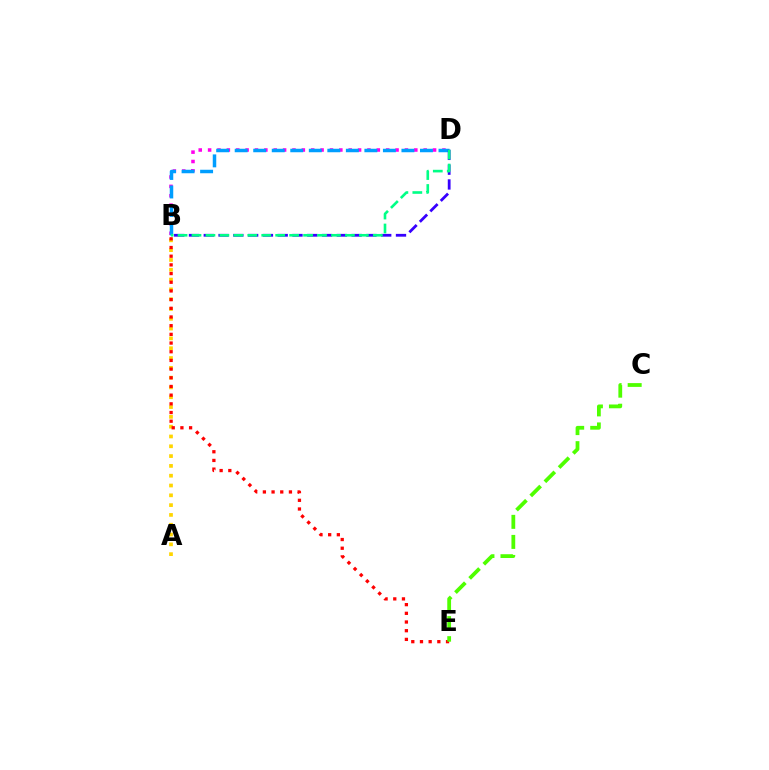{('B', 'D'): [{'color': '#ff00ed', 'line_style': 'dotted', 'thickness': 2.55}, {'color': '#009eff', 'line_style': 'dashed', 'thickness': 2.52}, {'color': '#3700ff', 'line_style': 'dashed', 'thickness': 2.01}, {'color': '#00ff86', 'line_style': 'dashed', 'thickness': 1.9}], ('A', 'B'): [{'color': '#ffd500', 'line_style': 'dotted', 'thickness': 2.66}], ('B', 'E'): [{'color': '#ff0000', 'line_style': 'dotted', 'thickness': 2.36}], ('C', 'E'): [{'color': '#4fff00', 'line_style': 'dashed', 'thickness': 2.72}]}